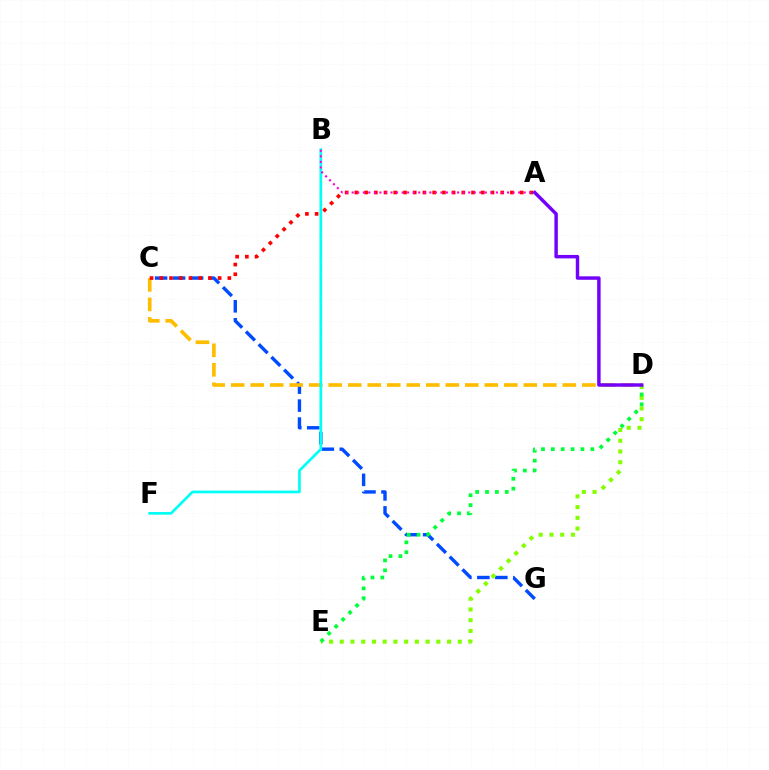{('C', 'G'): [{'color': '#004bff', 'line_style': 'dashed', 'thickness': 2.44}], ('D', 'E'): [{'color': '#84ff00', 'line_style': 'dotted', 'thickness': 2.92}, {'color': '#00ff39', 'line_style': 'dotted', 'thickness': 2.68}], ('C', 'D'): [{'color': '#ffbd00', 'line_style': 'dashed', 'thickness': 2.65}], ('A', 'C'): [{'color': '#ff0000', 'line_style': 'dotted', 'thickness': 2.64}], ('A', 'D'): [{'color': '#7200ff', 'line_style': 'solid', 'thickness': 2.48}], ('B', 'F'): [{'color': '#00fff6', 'line_style': 'solid', 'thickness': 1.95}], ('A', 'B'): [{'color': '#ff00cf', 'line_style': 'dotted', 'thickness': 1.51}]}